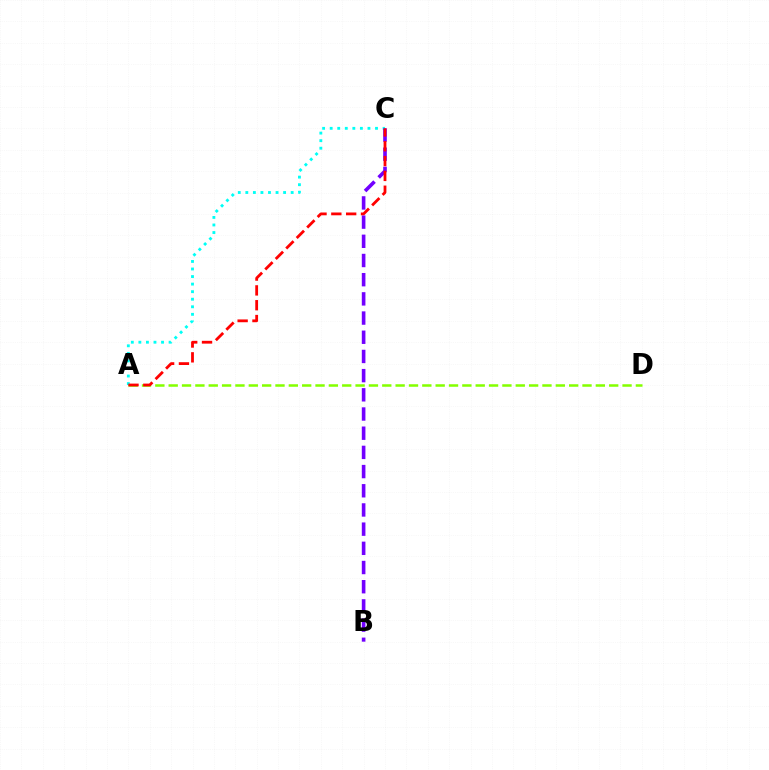{('A', 'D'): [{'color': '#84ff00', 'line_style': 'dashed', 'thickness': 1.81}], ('A', 'C'): [{'color': '#00fff6', 'line_style': 'dotted', 'thickness': 2.05}, {'color': '#ff0000', 'line_style': 'dashed', 'thickness': 2.01}], ('B', 'C'): [{'color': '#7200ff', 'line_style': 'dashed', 'thickness': 2.61}]}